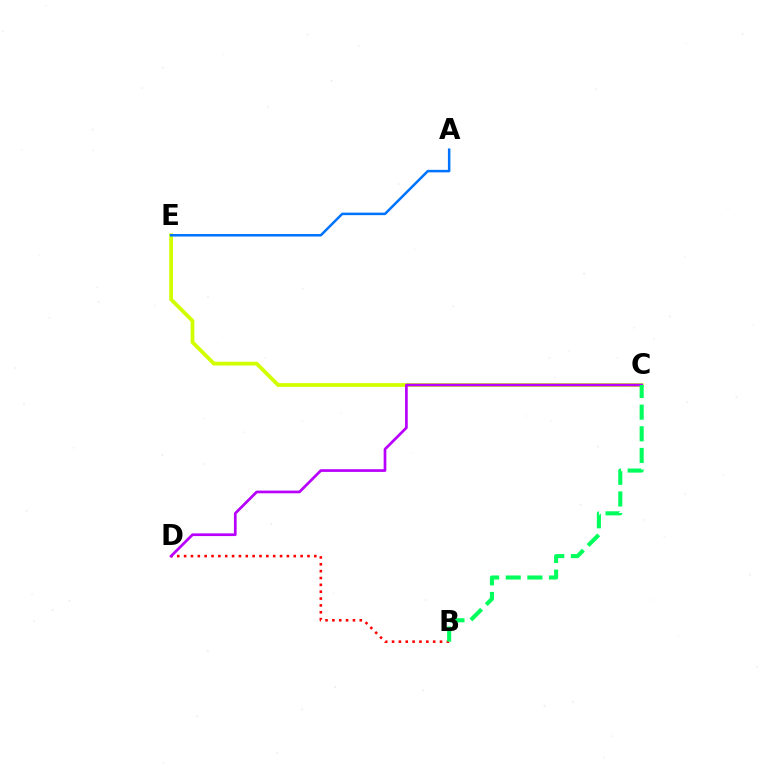{('B', 'D'): [{'color': '#ff0000', 'line_style': 'dotted', 'thickness': 1.86}], ('C', 'E'): [{'color': '#d1ff00', 'line_style': 'solid', 'thickness': 2.72}], ('C', 'D'): [{'color': '#b900ff', 'line_style': 'solid', 'thickness': 1.94}], ('A', 'E'): [{'color': '#0074ff', 'line_style': 'solid', 'thickness': 1.81}], ('B', 'C'): [{'color': '#00ff5c', 'line_style': 'dashed', 'thickness': 2.94}]}